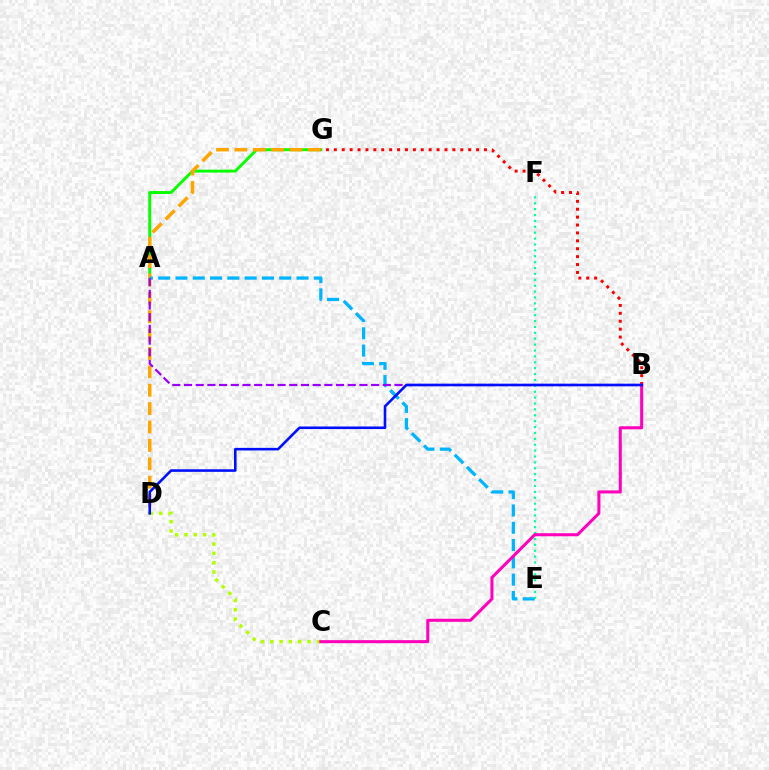{('A', 'G'): [{'color': '#08ff00', 'line_style': 'solid', 'thickness': 2.1}], ('D', 'G'): [{'color': '#ffa500', 'line_style': 'dashed', 'thickness': 2.5}], ('A', 'E'): [{'color': '#00b5ff', 'line_style': 'dashed', 'thickness': 2.35}], ('B', 'G'): [{'color': '#ff0000', 'line_style': 'dotted', 'thickness': 2.15}], ('C', 'D'): [{'color': '#b3ff00', 'line_style': 'dotted', 'thickness': 2.53}], ('A', 'B'): [{'color': '#9b00ff', 'line_style': 'dashed', 'thickness': 1.59}], ('E', 'F'): [{'color': '#00ff9d', 'line_style': 'dotted', 'thickness': 1.6}], ('B', 'C'): [{'color': '#ff00bd', 'line_style': 'solid', 'thickness': 2.19}], ('B', 'D'): [{'color': '#0010ff', 'line_style': 'solid', 'thickness': 1.87}]}